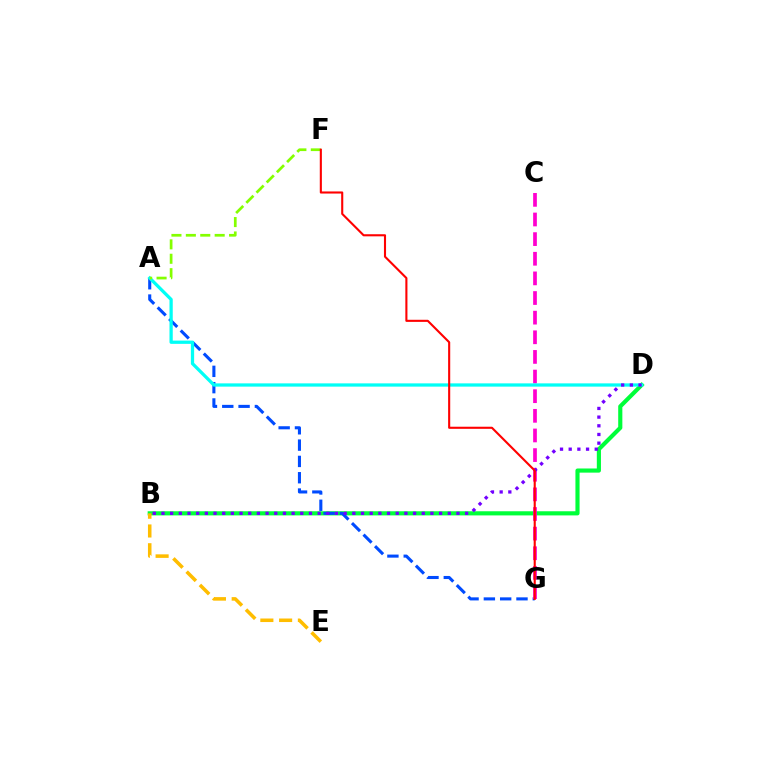{('B', 'D'): [{'color': '#00ff39', 'line_style': 'solid', 'thickness': 2.98}, {'color': '#7200ff', 'line_style': 'dotted', 'thickness': 2.36}], ('A', 'G'): [{'color': '#004bff', 'line_style': 'dashed', 'thickness': 2.22}], ('B', 'E'): [{'color': '#ffbd00', 'line_style': 'dashed', 'thickness': 2.55}], ('C', 'G'): [{'color': '#ff00cf', 'line_style': 'dashed', 'thickness': 2.67}], ('A', 'D'): [{'color': '#00fff6', 'line_style': 'solid', 'thickness': 2.35}], ('A', 'F'): [{'color': '#84ff00', 'line_style': 'dashed', 'thickness': 1.96}], ('F', 'G'): [{'color': '#ff0000', 'line_style': 'solid', 'thickness': 1.51}]}